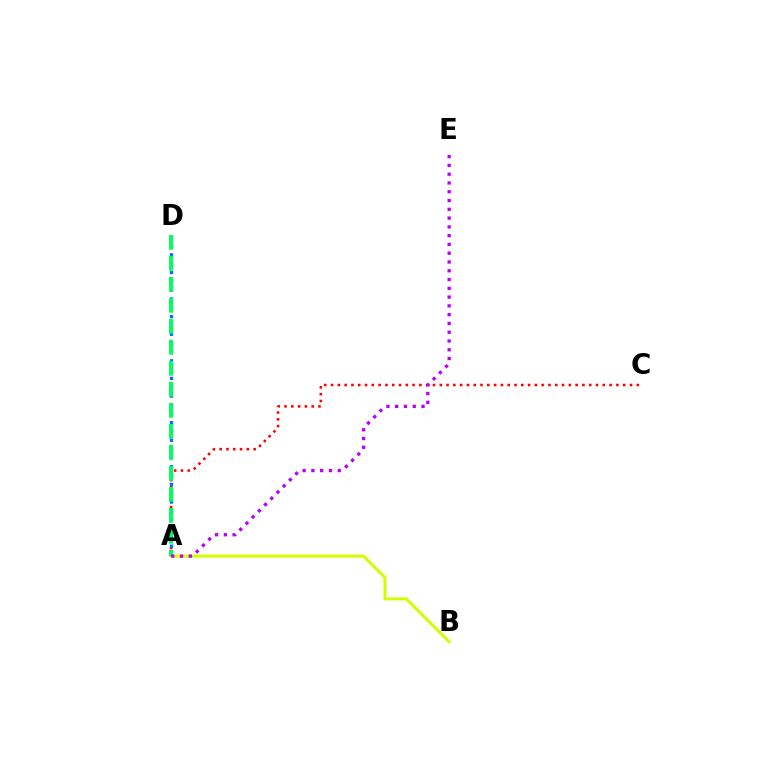{('A', 'C'): [{'color': '#ff0000', 'line_style': 'dotted', 'thickness': 1.85}], ('A', 'D'): [{'color': '#0074ff', 'line_style': 'dotted', 'thickness': 2.4}, {'color': '#00ff5c', 'line_style': 'dashed', 'thickness': 2.85}], ('A', 'B'): [{'color': '#d1ff00', 'line_style': 'solid', 'thickness': 2.19}], ('A', 'E'): [{'color': '#b900ff', 'line_style': 'dotted', 'thickness': 2.39}]}